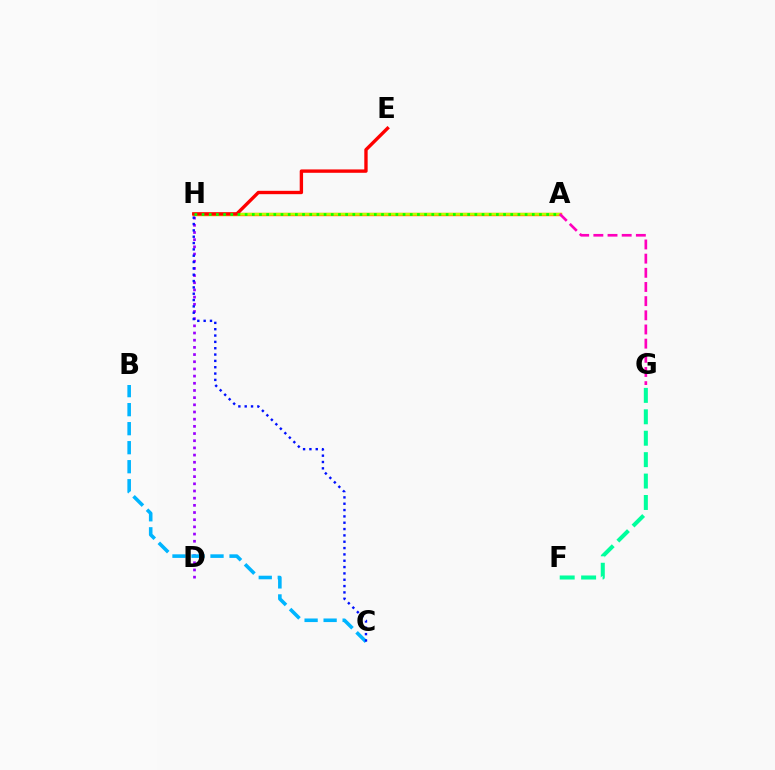{('A', 'H'): [{'color': '#ffa500', 'line_style': 'solid', 'thickness': 2.51}, {'color': '#b3ff00', 'line_style': 'solid', 'thickness': 1.53}, {'color': '#08ff00', 'line_style': 'dotted', 'thickness': 1.95}], ('D', 'H'): [{'color': '#9b00ff', 'line_style': 'dotted', 'thickness': 1.95}], ('B', 'C'): [{'color': '#00b5ff', 'line_style': 'dashed', 'thickness': 2.58}], ('A', 'G'): [{'color': '#ff00bd', 'line_style': 'dashed', 'thickness': 1.92}], ('C', 'H'): [{'color': '#0010ff', 'line_style': 'dotted', 'thickness': 1.72}], ('F', 'G'): [{'color': '#00ff9d', 'line_style': 'dashed', 'thickness': 2.91}], ('E', 'H'): [{'color': '#ff0000', 'line_style': 'solid', 'thickness': 2.42}]}